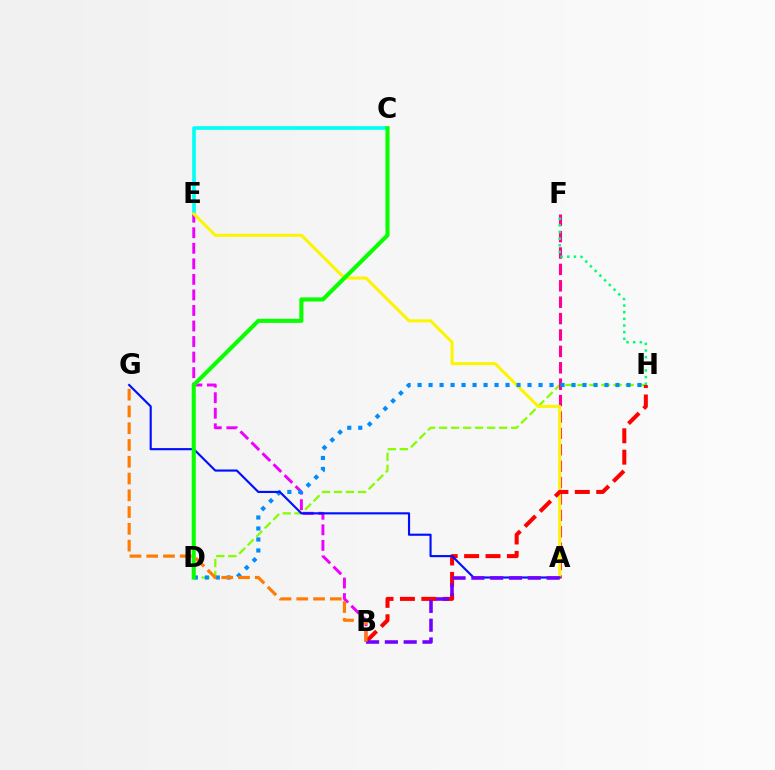{('D', 'H'): [{'color': '#84ff00', 'line_style': 'dashed', 'thickness': 1.63}, {'color': '#008cff', 'line_style': 'dotted', 'thickness': 2.99}], ('A', 'F'): [{'color': '#ff0094', 'line_style': 'dashed', 'thickness': 2.23}], ('C', 'E'): [{'color': '#00fff6', 'line_style': 'solid', 'thickness': 2.62}], ('B', 'E'): [{'color': '#ee00ff', 'line_style': 'dashed', 'thickness': 2.11}], ('A', 'E'): [{'color': '#fcf500', 'line_style': 'solid', 'thickness': 2.17}], ('B', 'H'): [{'color': '#ff0000', 'line_style': 'dashed', 'thickness': 2.91}], ('F', 'H'): [{'color': '#00ff74', 'line_style': 'dotted', 'thickness': 1.81}], ('A', 'G'): [{'color': '#0010ff', 'line_style': 'solid', 'thickness': 1.55}], ('C', 'D'): [{'color': '#08ff00', 'line_style': 'solid', 'thickness': 2.94}], ('A', 'B'): [{'color': '#7200ff', 'line_style': 'dashed', 'thickness': 2.56}], ('B', 'G'): [{'color': '#ff7c00', 'line_style': 'dashed', 'thickness': 2.28}]}